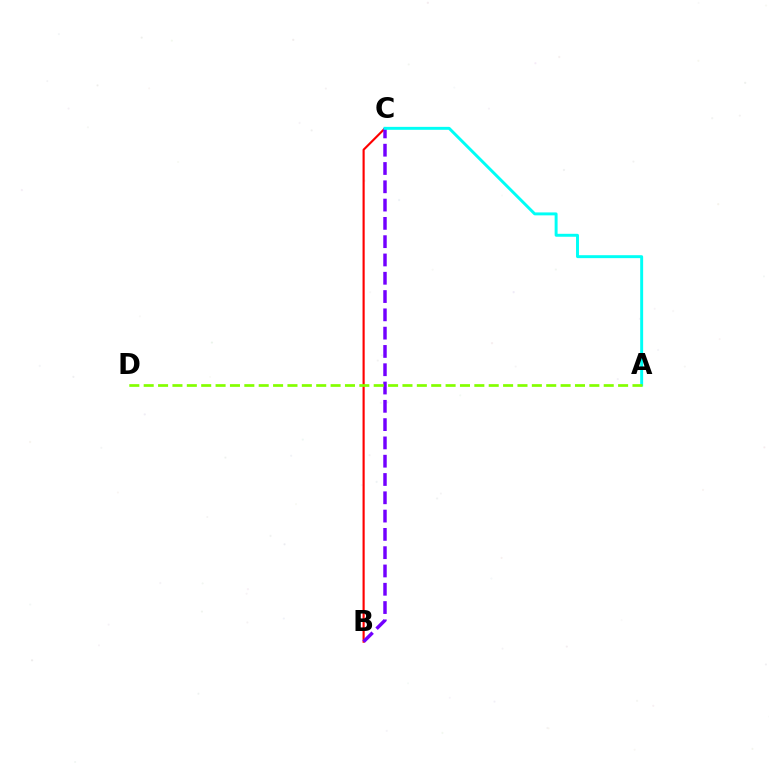{('B', 'C'): [{'color': '#ff0000', 'line_style': 'solid', 'thickness': 1.54}, {'color': '#7200ff', 'line_style': 'dashed', 'thickness': 2.49}], ('A', 'C'): [{'color': '#00fff6', 'line_style': 'solid', 'thickness': 2.12}], ('A', 'D'): [{'color': '#84ff00', 'line_style': 'dashed', 'thickness': 1.95}]}